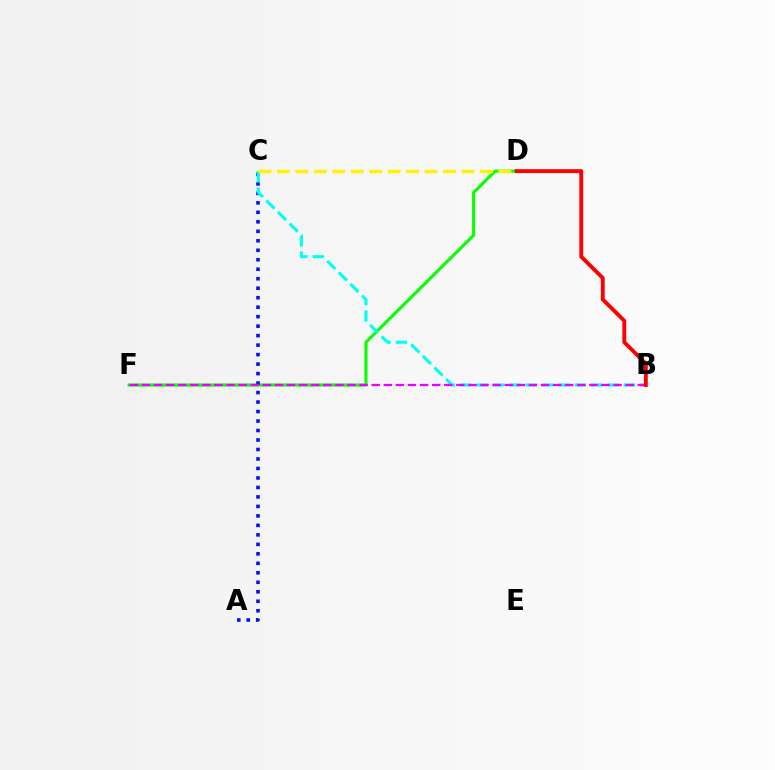{('D', 'F'): [{'color': '#08ff00', 'line_style': 'solid', 'thickness': 2.23}], ('A', 'C'): [{'color': '#0010ff', 'line_style': 'dotted', 'thickness': 2.58}], ('B', 'C'): [{'color': '#00fff6', 'line_style': 'dashed', 'thickness': 2.22}], ('B', 'F'): [{'color': '#ee00ff', 'line_style': 'dashed', 'thickness': 1.64}], ('C', 'D'): [{'color': '#fcf500', 'line_style': 'dashed', 'thickness': 2.51}], ('B', 'D'): [{'color': '#ff0000', 'line_style': 'solid', 'thickness': 2.8}]}